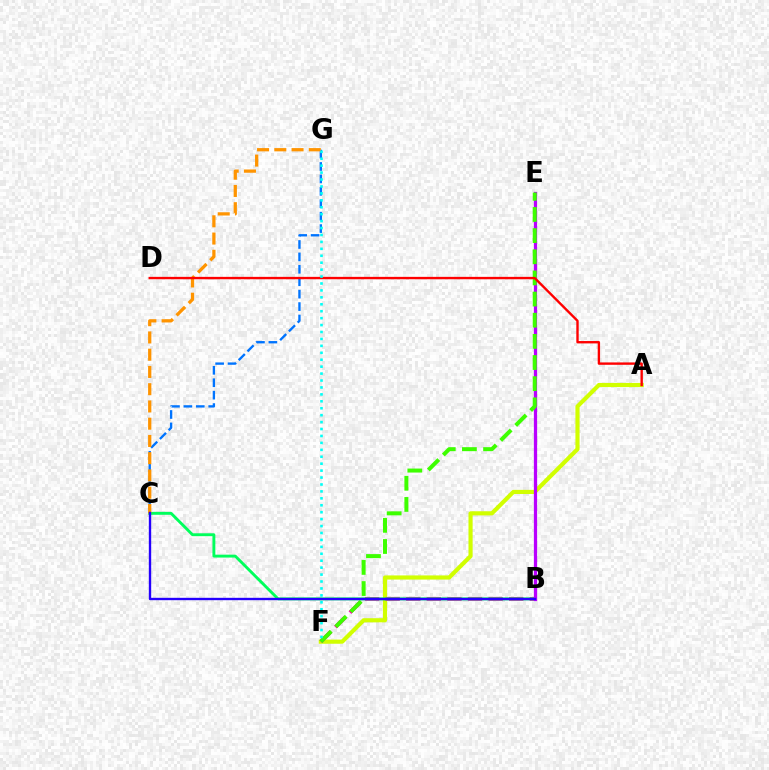{('A', 'F'): [{'color': '#d1ff00', 'line_style': 'solid', 'thickness': 2.98}], ('C', 'G'): [{'color': '#0074ff', 'line_style': 'dashed', 'thickness': 1.69}, {'color': '#ff9400', 'line_style': 'dashed', 'thickness': 2.34}], ('B', 'F'): [{'color': '#ff00ac', 'line_style': 'dashed', 'thickness': 2.8}], ('B', 'C'): [{'color': '#00ff5c', 'line_style': 'solid', 'thickness': 2.08}, {'color': '#2500ff', 'line_style': 'solid', 'thickness': 1.71}], ('B', 'E'): [{'color': '#b900ff', 'line_style': 'solid', 'thickness': 2.34}], ('E', 'F'): [{'color': '#3dff00', 'line_style': 'dashed', 'thickness': 2.87}], ('A', 'D'): [{'color': '#ff0000', 'line_style': 'solid', 'thickness': 1.72}], ('F', 'G'): [{'color': '#00fff6', 'line_style': 'dotted', 'thickness': 1.88}]}